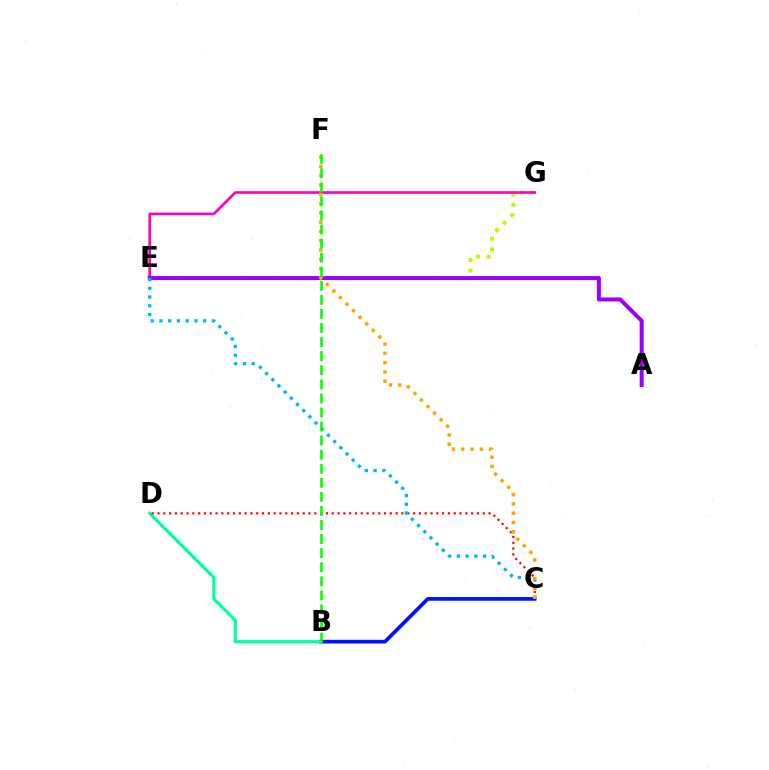{('E', 'G'): [{'color': '#b3ff00', 'line_style': 'dotted', 'thickness': 2.89}, {'color': '#ff00bd', 'line_style': 'solid', 'thickness': 1.92}], ('B', 'C'): [{'color': '#0010ff', 'line_style': 'solid', 'thickness': 2.65}], ('B', 'D'): [{'color': '#00ff9d', 'line_style': 'solid', 'thickness': 2.26}], ('C', 'D'): [{'color': '#ff0000', 'line_style': 'dotted', 'thickness': 1.58}], ('A', 'E'): [{'color': '#9b00ff', 'line_style': 'solid', 'thickness': 2.87}], ('C', 'E'): [{'color': '#00b5ff', 'line_style': 'dotted', 'thickness': 2.38}], ('C', 'F'): [{'color': '#ffa500', 'line_style': 'dotted', 'thickness': 2.52}], ('B', 'F'): [{'color': '#08ff00', 'line_style': 'dashed', 'thickness': 1.91}]}